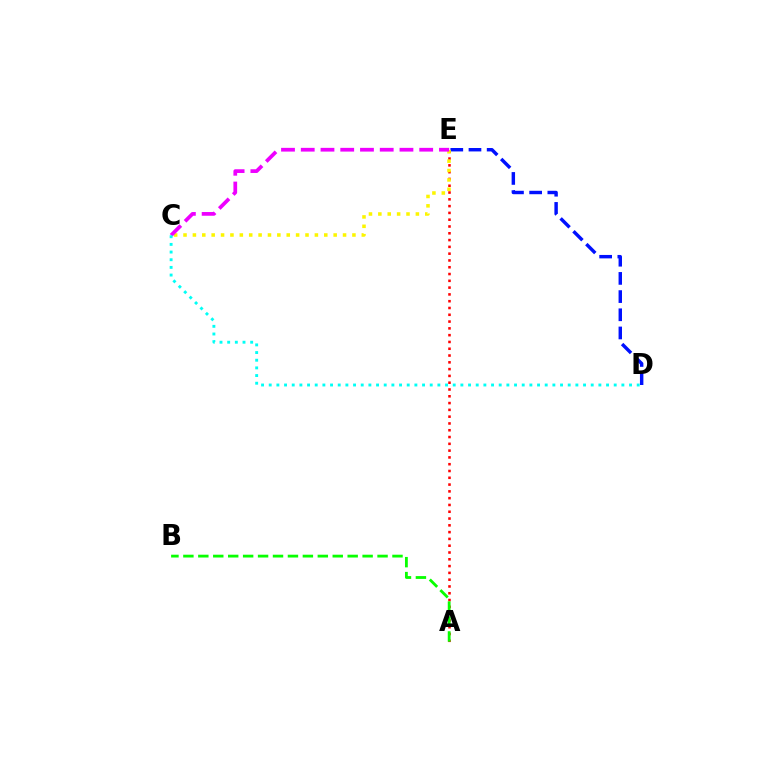{('A', 'E'): [{'color': '#ff0000', 'line_style': 'dotted', 'thickness': 1.85}], ('D', 'E'): [{'color': '#0010ff', 'line_style': 'dashed', 'thickness': 2.47}], ('A', 'B'): [{'color': '#08ff00', 'line_style': 'dashed', 'thickness': 2.03}], ('C', 'E'): [{'color': '#fcf500', 'line_style': 'dotted', 'thickness': 2.55}, {'color': '#ee00ff', 'line_style': 'dashed', 'thickness': 2.68}], ('C', 'D'): [{'color': '#00fff6', 'line_style': 'dotted', 'thickness': 2.08}]}